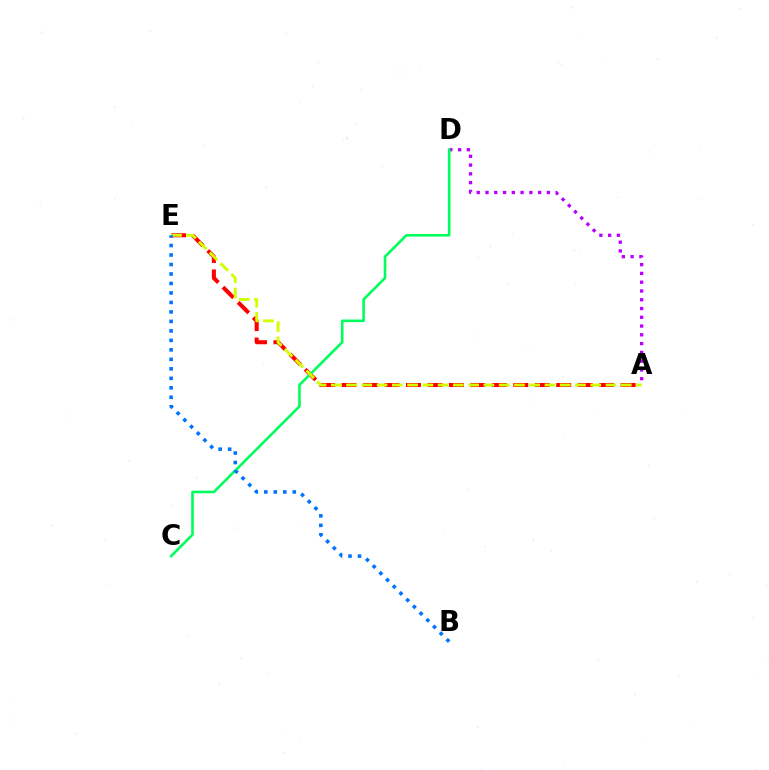{('A', 'D'): [{'color': '#b900ff', 'line_style': 'dotted', 'thickness': 2.38}], ('A', 'E'): [{'color': '#ff0000', 'line_style': 'dashed', 'thickness': 2.92}, {'color': '#d1ff00', 'line_style': 'dashed', 'thickness': 2.07}], ('C', 'D'): [{'color': '#00ff5c', 'line_style': 'solid', 'thickness': 1.88}], ('B', 'E'): [{'color': '#0074ff', 'line_style': 'dotted', 'thickness': 2.58}]}